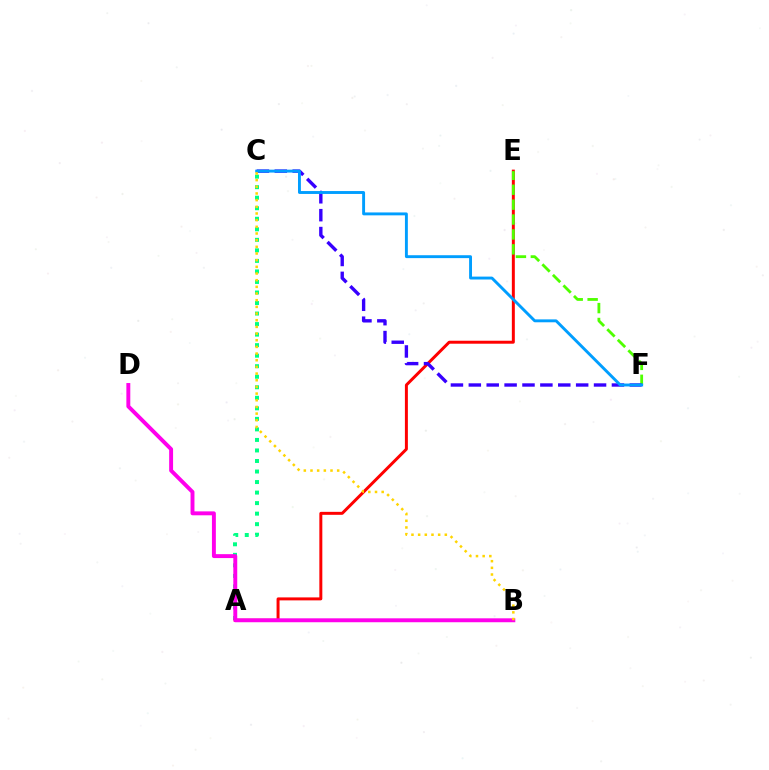{('A', 'C'): [{'color': '#00ff86', 'line_style': 'dotted', 'thickness': 2.86}], ('A', 'E'): [{'color': '#ff0000', 'line_style': 'solid', 'thickness': 2.14}], ('B', 'D'): [{'color': '#ff00ed', 'line_style': 'solid', 'thickness': 2.82}], ('E', 'F'): [{'color': '#4fff00', 'line_style': 'dashed', 'thickness': 2.02}], ('C', 'F'): [{'color': '#3700ff', 'line_style': 'dashed', 'thickness': 2.43}, {'color': '#009eff', 'line_style': 'solid', 'thickness': 2.09}], ('B', 'C'): [{'color': '#ffd500', 'line_style': 'dotted', 'thickness': 1.81}]}